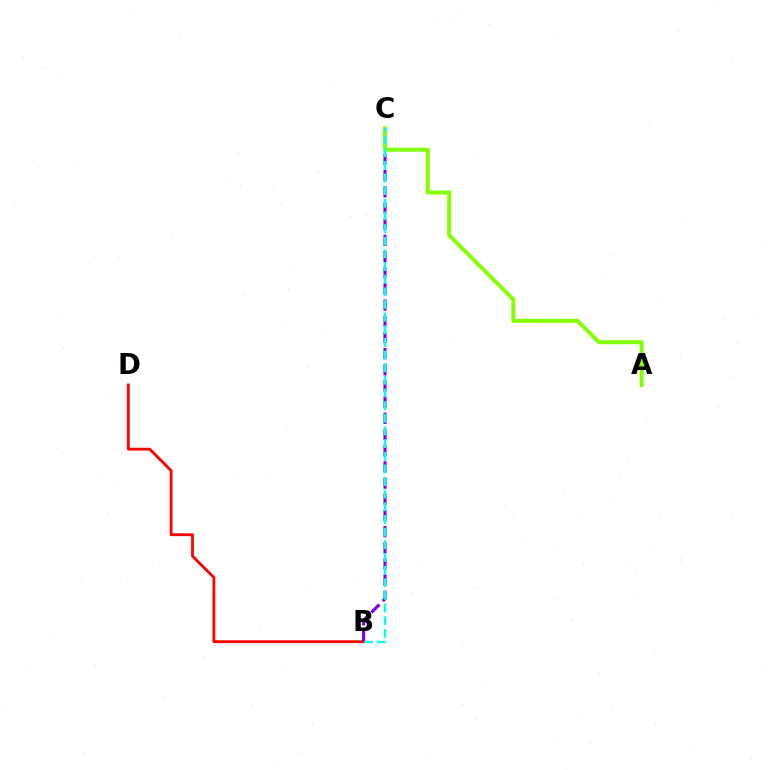{('B', 'D'): [{'color': '#ff0000', 'line_style': 'solid', 'thickness': 2.02}], ('B', 'C'): [{'color': '#7200ff', 'line_style': 'dashed', 'thickness': 2.2}, {'color': '#00fff6', 'line_style': 'dashed', 'thickness': 1.72}], ('A', 'C'): [{'color': '#84ff00', 'line_style': 'solid', 'thickness': 2.86}]}